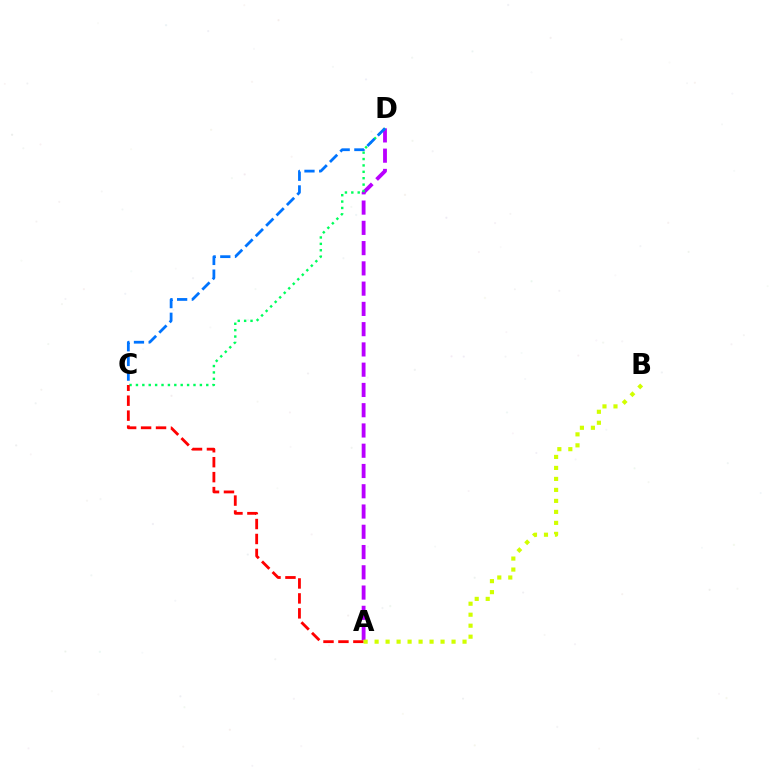{('A', 'D'): [{'color': '#b900ff', 'line_style': 'dashed', 'thickness': 2.75}], ('C', 'D'): [{'color': '#00ff5c', 'line_style': 'dotted', 'thickness': 1.74}, {'color': '#0074ff', 'line_style': 'dashed', 'thickness': 1.99}], ('A', 'C'): [{'color': '#ff0000', 'line_style': 'dashed', 'thickness': 2.03}], ('A', 'B'): [{'color': '#d1ff00', 'line_style': 'dotted', 'thickness': 2.99}]}